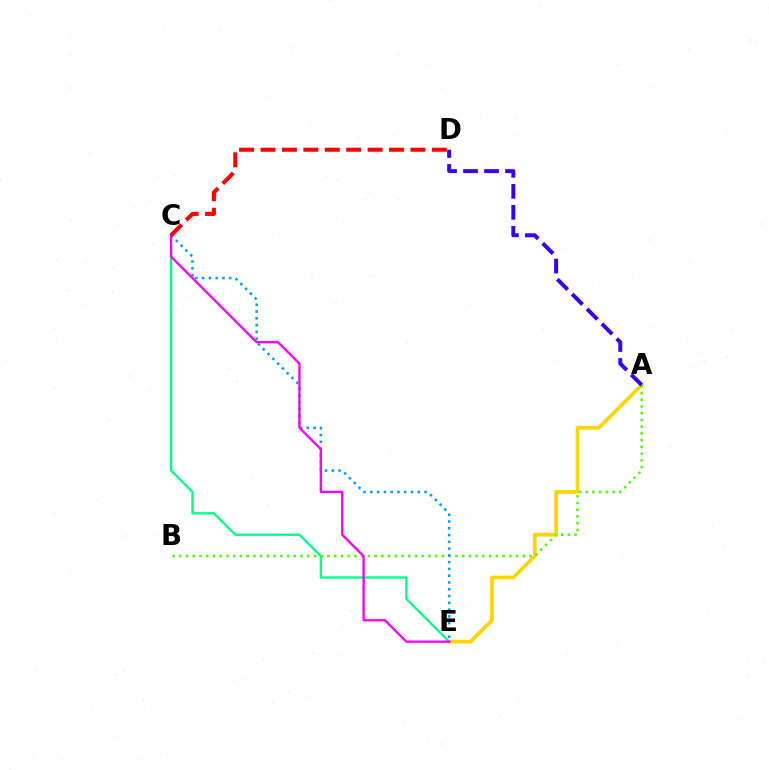{('A', 'E'): [{'color': '#ffd500', 'line_style': 'solid', 'thickness': 2.67}], ('A', 'B'): [{'color': '#4fff00', 'line_style': 'dotted', 'thickness': 1.83}], ('C', 'E'): [{'color': '#009eff', 'line_style': 'dotted', 'thickness': 1.84}, {'color': '#00ff86', 'line_style': 'solid', 'thickness': 1.66}, {'color': '#ff00ed', 'line_style': 'solid', 'thickness': 1.68}], ('C', 'D'): [{'color': '#ff0000', 'line_style': 'dashed', 'thickness': 2.91}], ('A', 'D'): [{'color': '#3700ff', 'line_style': 'dashed', 'thickness': 2.85}]}